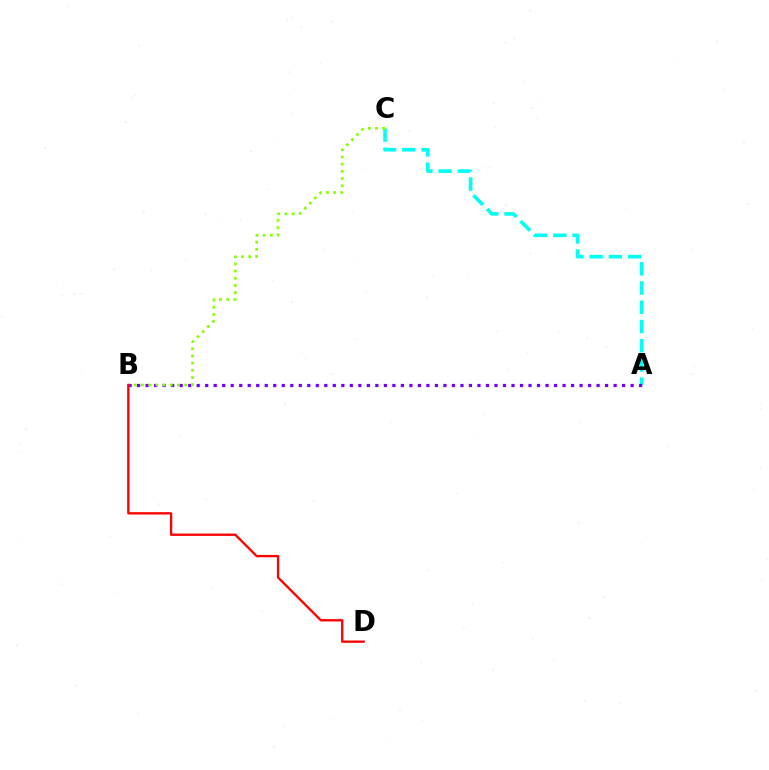{('A', 'C'): [{'color': '#00fff6', 'line_style': 'dashed', 'thickness': 2.61}], ('A', 'B'): [{'color': '#7200ff', 'line_style': 'dotted', 'thickness': 2.31}], ('B', 'C'): [{'color': '#84ff00', 'line_style': 'dotted', 'thickness': 1.95}], ('B', 'D'): [{'color': '#ff0000', 'line_style': 'solid', 'thickness': 1.67}]}